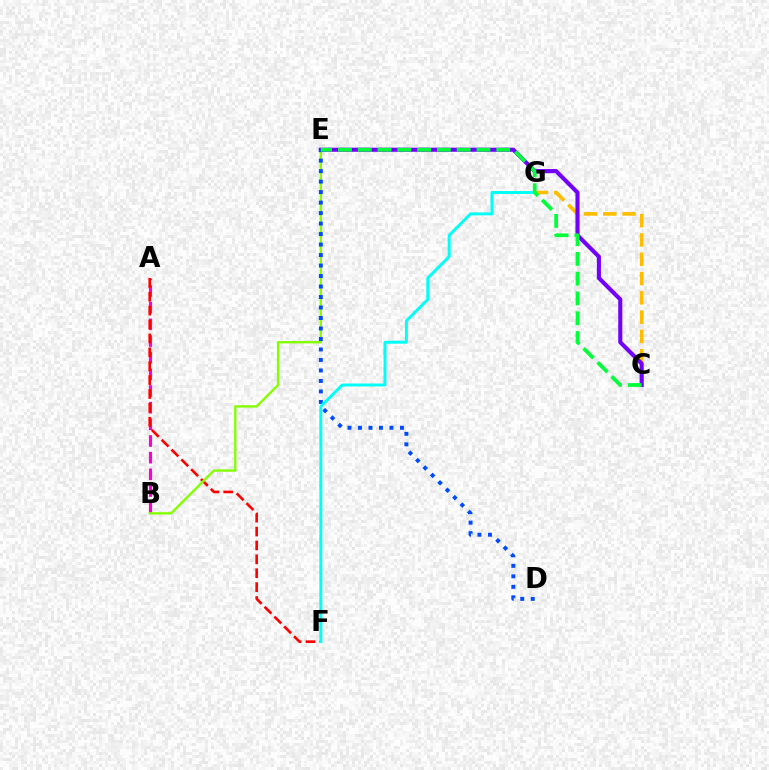{('C', 'G'): [{'color': '#ffbd00', 'line_style': 'dashed', 'thickness': 2.62}], ('A', 'B'): [{'color': '#ff00cf', 'line_style': 'dashed', 'thickness': 2.26}], ('A', 'F'): [{'color': '#ff0000', 'line_style': 'dashed', 'thickness': 1.89}], ('B', 'E'): [{'color': '#84ff00', 'line_style': 'solid', 'thickness': 1.69}], ('C', 'E'): [{'color': '#7200ff', 'line_style': 'solid', 'thickness': 2.95}, {'color': '#00ff39', 'line_style': 'dashed', 'thickness': 2.69}], ('D', 'E'): [{'color': '#004bff', 'line_style': 'dotted', 'thickness': 2.85}], ('F', 'G'): [{'color': '#00fff6', 'line_style': 'solid', 'thickness': 2.12}]}